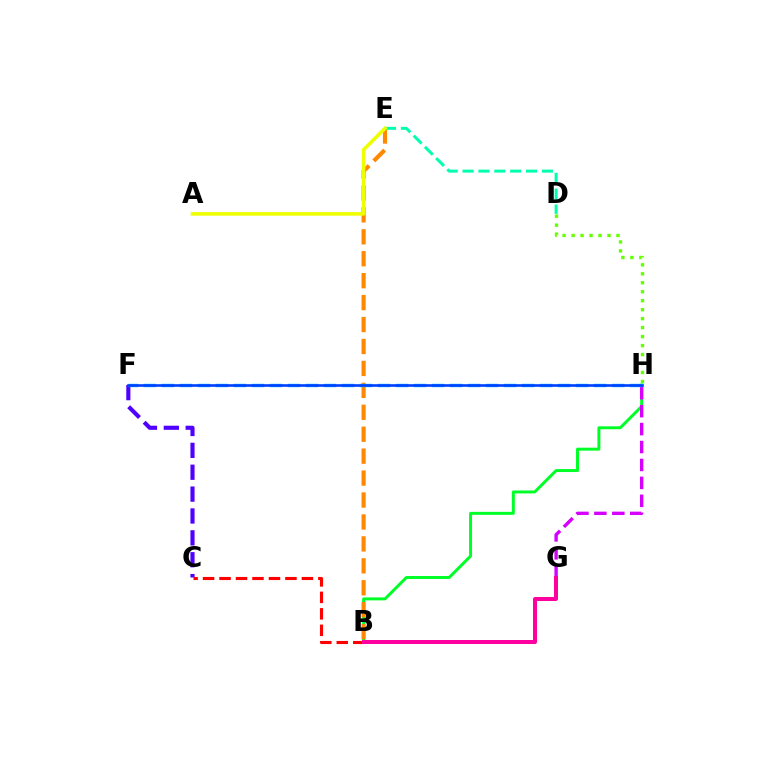{('B', 'H'): [{'color': '#00ff27', 'line_style': 'solid', 'thickness': 2.13}], ('B', 'E'): [{'color': '#ff8800', 'line_style': 'dashed', 'thickness': 2.98}], ('C', 'F'): [{'color': '#4f00ff', 'line_style': 'dashed', 'thickness': 2.97}], ('G', 'H'): [{'color': '#d600ff', 'line_style': 'dashed', 'thickness': 2.44}], ('B', 'C'): [{'color': '#ff0000', 'line_style': 'dashed', 'thickness': 2.24}], ('F', 'H'): [{'color': '#00c7ff', 'line_style': 'dashed', 'thickness': 2.45}, {'color': '#003fff', 'line_style': 'solid', 'thickness': 1.88}], ('D', 'H'): [{'color': '#66ff00', 'line_style': 'dotted', 'thickness': 2.44}], ('D', 'E'): [{'color': '#00ffaf', 'line_style': 'dashed', 'thickness': 2.16}], ('A', 'E'): [{'color': '#eeff00', 'line_style': 'solid', 'thickness': 2.59}], ('B', 'G'): [{'color': '#ff00a0', 'line_style': 'solid', 'thickness': 2.87}]}